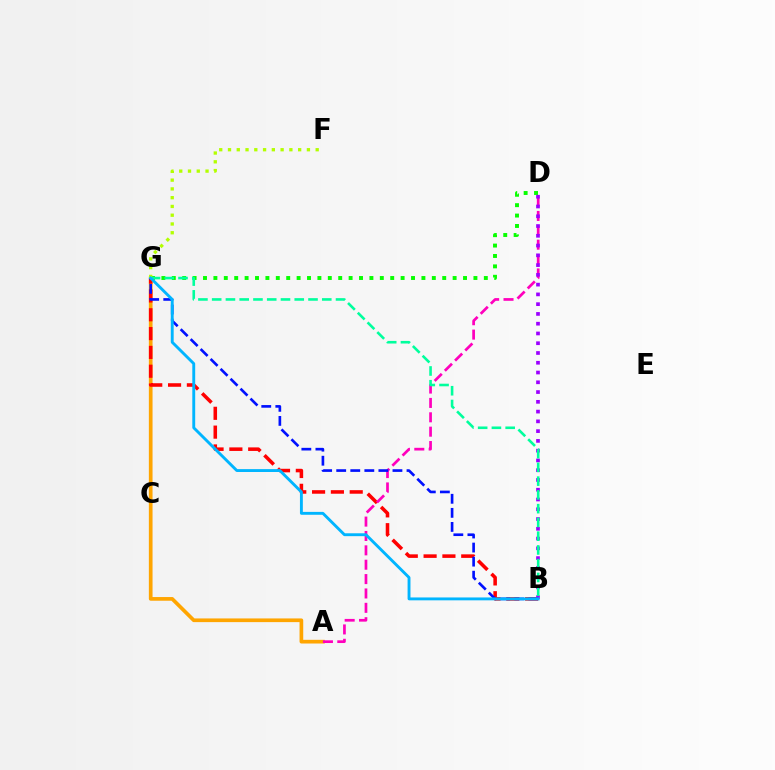{('A', 'G'): [{'color': '#ffa500', 'line_style': 'solid', 'thickness': 2.65}], ('B', 'G'): [{'color': '#ff0000', 'line_style': 'dashed', 'thickness': 2.56}, {'color': '#0010ff', 'line_style': 'dashed', 'thickness': 1.91}, {'color': '#00ff9d', 'line_style': 'dashed', 'thickness': 1.87}, {'color': '#00b5ff', 'line_style': 'solid', 'thickness': 2.08}], ('A', 'D'): [{'color': '#ff00bd', 'line_style': 'dashed', 'thickness': 1.95}], ('D', 'G'): [{'color': '#08ff00', 'line_style': 'dotted', 'thickness': 2.83}], ('F', 'G'): [{'color': '#b3ff00', 'line_style': 'dotted', 'thickness': 2.38}], ('B', 'D'): [{'color': '#9b00ff', 'line_style': 'dotted', 'thickness': 2.65}]}